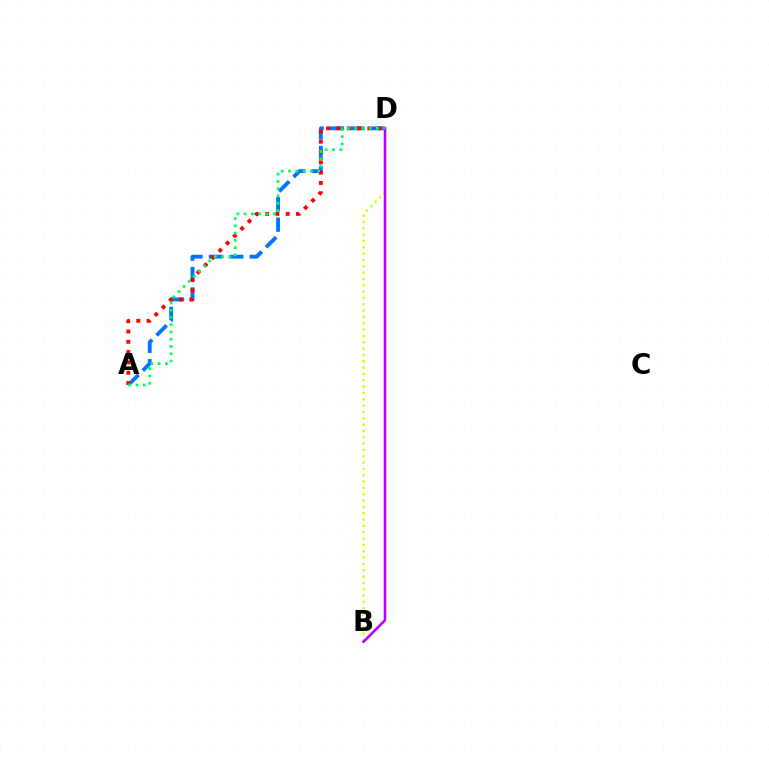{('B', 'D'): [{'color': '#d1ff00', 'line_style': 'dotted', 'thickness': 1.72}, {'color': '#b900ff', 'line_style': 'solid', 'thickness': 1.85}], ('A', 'D'): [{'color': '#0074ff', 'line_style': 'dashed', 'thickness': 2.77}, {'color': '#ff0000', 'line_style': 'dotted', 'thickness': 2.8}, {'color': '#00ff5c', 'line_style': 'dotted', 'thickness': 1.97}]}